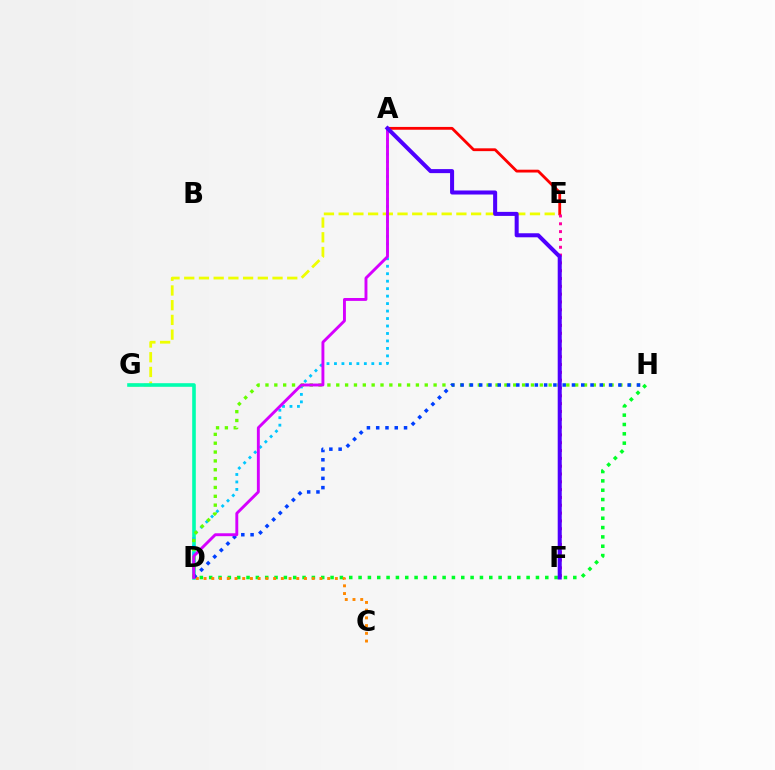{('E', 'G'): [{'color': '#eeff00', 'line_style': 'dashed', 'thickness': 2.0}], ('D', 'H'): [{'color': '#00ff27', 'line_style': 'dotted', 'thickness': 2.54}, {'color': '#66ff00', 'line_style': 'dotted', 'thickness': 2.4}, {'color': '#003fff', 'line_style': 'dotted', 'thickness': 2.52}], ('A', 'E'): [{'color': '#ff0000', 'line_style': 'solid', 'thickness': 2.02}], ('D', 'G'): [{'color': '#00ffaf', 'line_style': 'solid', 'thickness': 2.6}], ('A', 'D'): [{'color': '#00c7ff', 'line_style': 'dotted', 'thickness': 2.03}, {'color': '#d600ff', 'line_style': 'solid', 'thickness': 2.09}], ('C', 'D'): [{'color': '#ff8800', 'line_style': 'dotted', 'thickness': 2.1}], ('E', 'F'): [{'color': '#ff00a0', 'line_style': 'dotted', 'thickness': 2.12}], ('A', 'F'): [{'color': '#4f00ff', 'line_style': 'solid', 'thickness': 2.9}]}